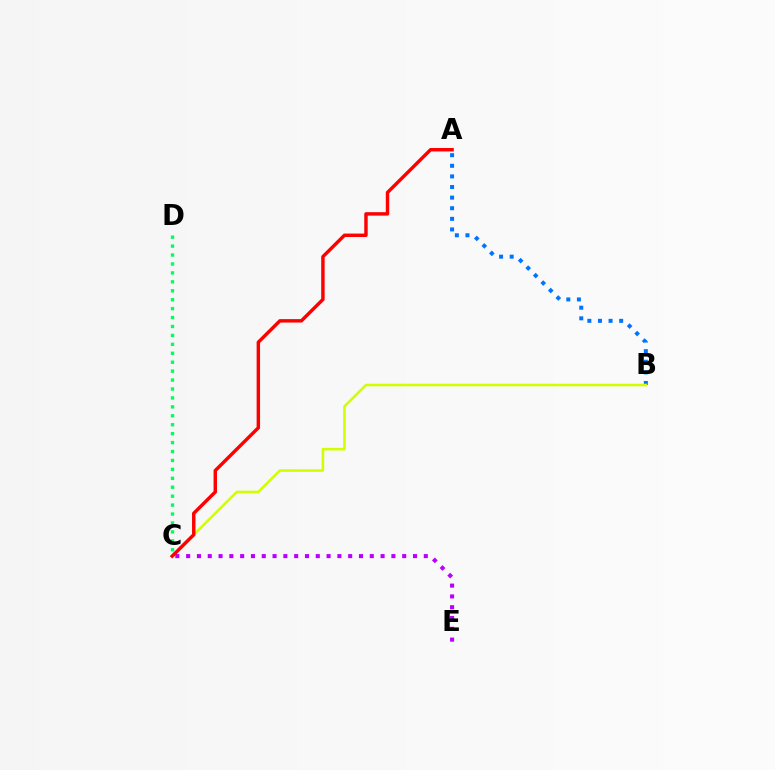{('A', 'B'): [{'color': '#0074ff', 'line_style': 'dotted', 'thickness': 2.88}], ('B', 'C'): [{'color': '#d1ff00', 'line_style': 'solid', 'thickness': 1.84}], ('C', 'E'): [{'color': '#b900ff', 'line_style': 'dotted', 'thickness': 2.94}], ('C', 'D'): [{'color': '#00ff5c', 'line_style': 'dotted', 'thickness': 2.43}], ('A', 'C'): [{'color': '#ff0000', 'line_style': 'solid', 'thickness': 2.47}]}